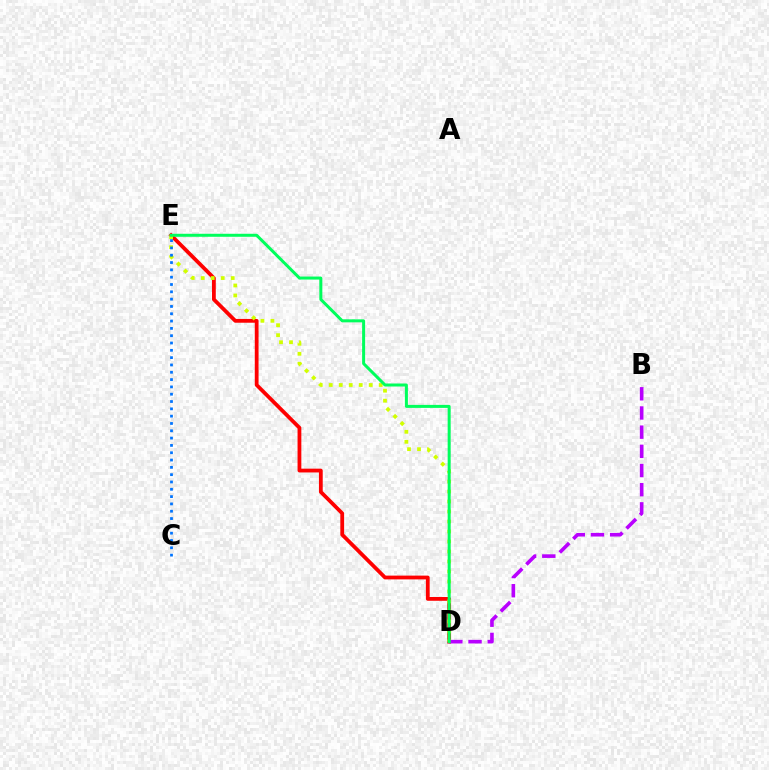{('D', 'E'): [{'color': '#ff0000', 'line_style': 'solid', 'thickness': 2.72}, {'color': '#d1ff00', 'line_style': 'dotted', 'thickness': 2.72}, {'color': '#00ff5c', 'line_style': 'solid', 'thickness': 2.16}], ('B', 'D'): [{'color': '#b900ff', 'line_style': 'dashed', 'thickness': 2.61}], ('C', 'E'): [{'color': '#0074ff', 'line_style': 'dotted', 'thickness': 1.99}]}